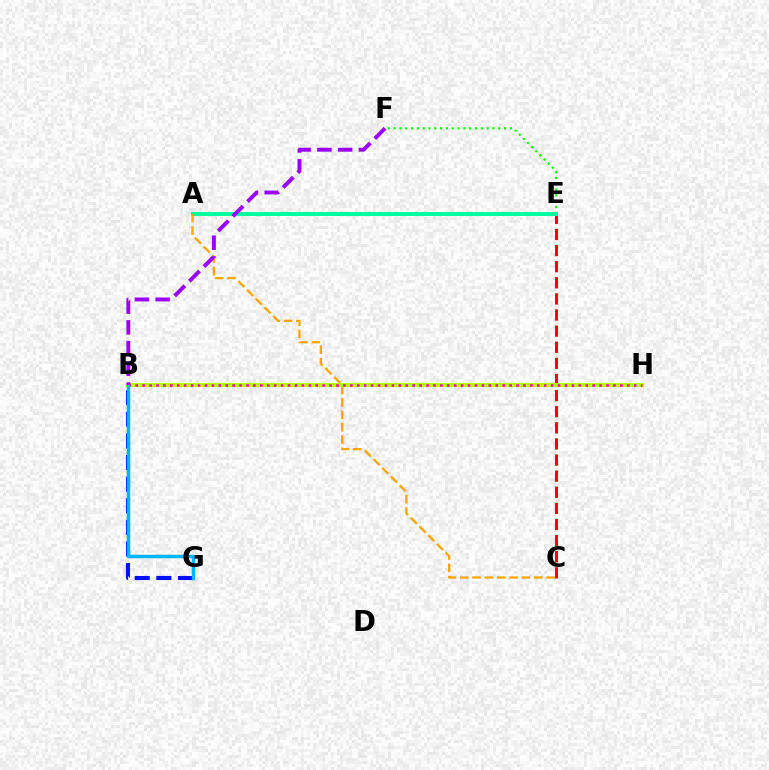{('C', 'E'): [{'color': '#ff0000', 'line_style': 'dashed', 'thickness': 2.19}], ('E', 'F'): [{'color': '#08ff00', 'line_style': 'dotted', 'thickness': 1.58}], ('B', 'G'): [{'color': '#0010ff', 'line_style': 'dashed', 'thickness': 2.94}, {'color': '#00b5ff', 'line_style': 'solid', 'thickness': 2.52}], ('A', 'E'): [{'color': '#00ff9d', 'line_style': 'solid', 'thickness': 2.88}], ('A', 'C'): [{'color': '#ffa500', 'line_style': 'dashed', 'thickness': 1.68}], ('B', 'H'): [{'color': '#b3ff00', 'line_style': 'solid', 'thickness': 2.97}, {'color': '#ff00bd', 'line_style': 'dotted', 'thickness': 1.88}], ('B', 'F'): [{'color': '#9b00ff', 'line_style': 'dashed', 'thickness': 2.82}]}